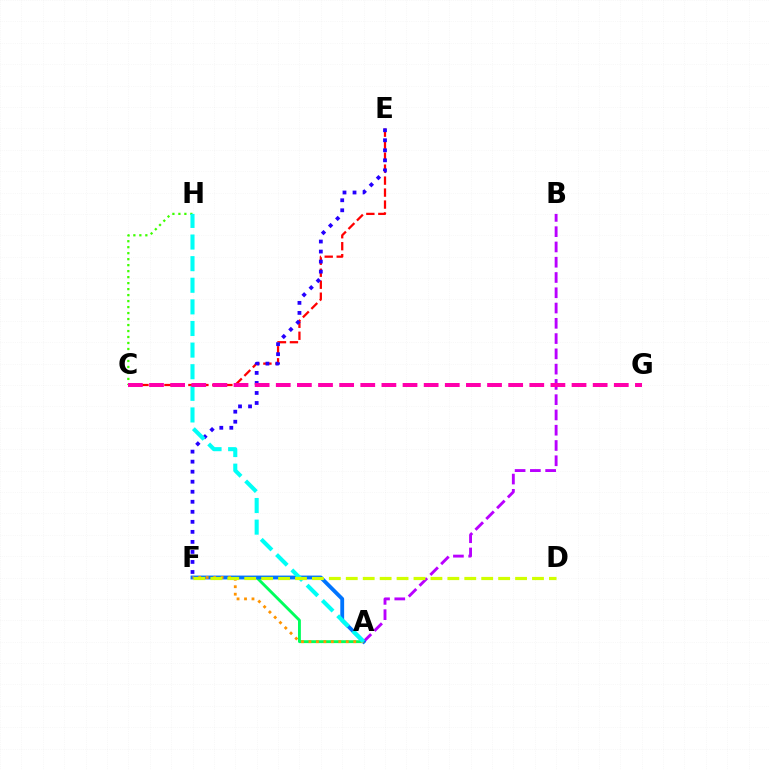{('A', 'B'): [{'color': '#b900ff', 'line_style': 'dashed', 'thickness': 2.07}], ('A', 'F'): [{'color': '#00ff5c', 'line_style': 'solid', 'thickness': 2.08}, {'color': '#0074ff', 'line_style': 'solid', 'thickness': 2.76}, {'color': '#ff9400', 'line_style': 'dotted', 'thickness': 2.03}], ('C', 'E'): [{'color': '#ff0000', 'line_style': 'dashed', 'thickness': 1.63}], ('C', 'H'): [{'color': '#3dff00', 'line_style': 'dotted', 'thickness': 1.63}], ('E', 'F'): [{'color': '#2500ff', 'line_style': 'dotted', 'thickness': 2.72}], ('A', 'H'): [{'color': '#00fff6', 'line_style': 'dashed', 'thickness': 2.94}], ('C', 'G'): [{'color': '#ff00ac', 'line_style': 'dashed', 'thickness': 2.87}], ('D', 'F'): [{'color': '#d1ff00', 'line_style': 'dashed', 'thickness': 2.3}]}